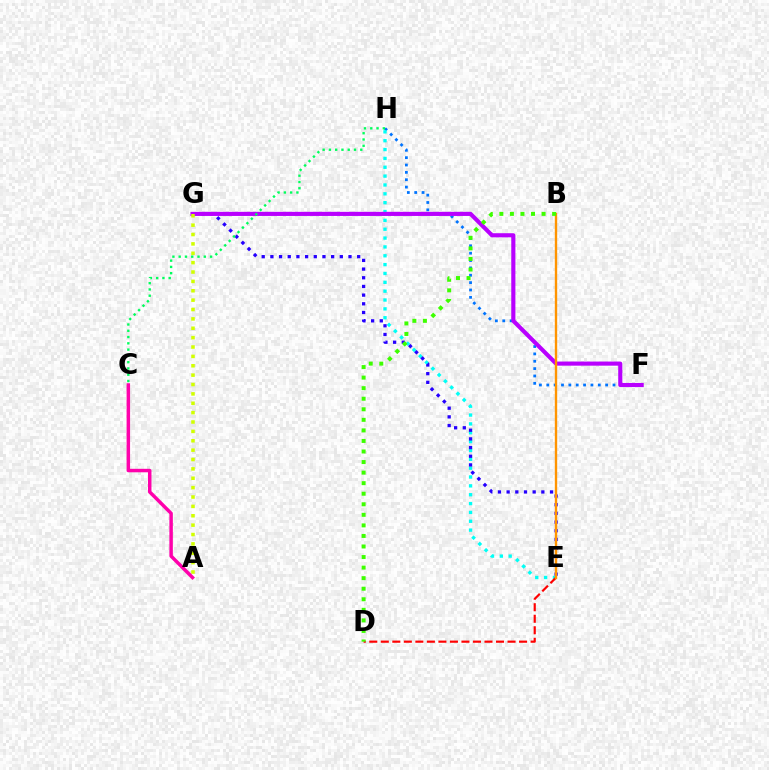{('F', 'H'): [{'color': '#0074ff', 'line_style': 'dotted', 'thickness': 2.0}], ('E', 'H'): [{'color': '#00fff6', 'line_style': 'dotted', 'thickness': 2.4}], ('E', 'G'): [{'color': '#2500ff', 'line_style': 'dotted', 'thickness': 2.36}], ('F', 'G'): [{'color': '#b900ff', 'line_style': 'solid', 'thickness': 2.97}], ('D', 'E'): [{'color': '#ff0000', 'line_style': 'dashed', 'thickness': 1.57}], ('B', 'E'): [{'color': '#ff9400', 'line_style': 'solid', 'thickness': 1.71}], ('C', 'H'): [{'color': '#00ff5c', 'line_style': 'dotted', 'thickness': 1.7}], ('A', 'G'): [{'color': '#d1ff00', 'line_style': 'dotted', 'thickness': 2.55}], ('B', 'D'): [{'color': '#3dff00', 'line_style': 'dotted', 'thickness': 2.87}], ('A', 'C'): [{'color': '#ff00ac', 'line_style': 'solid', 'thickness': 2.5}]}